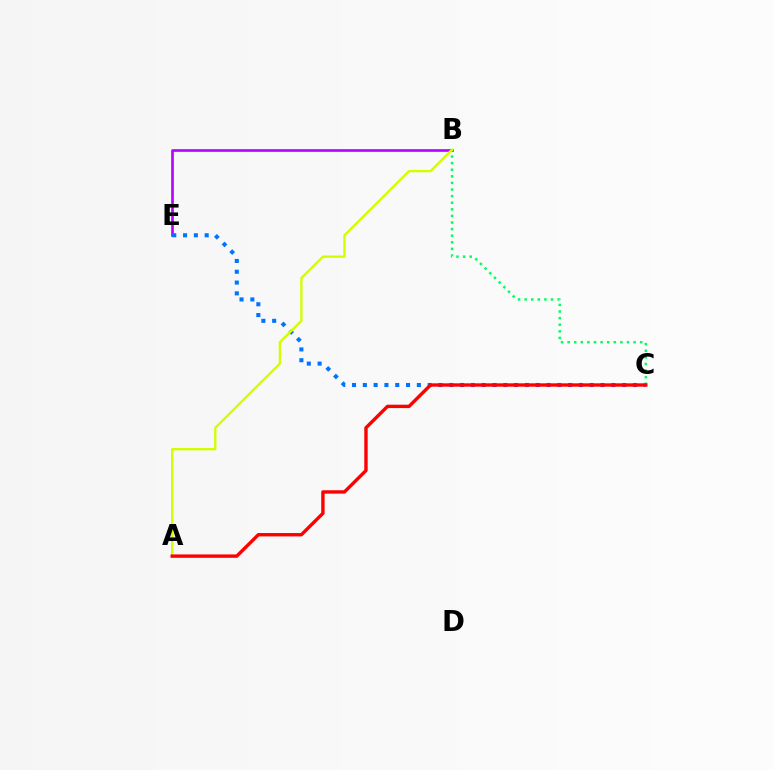{('B', 'E'): [{'color': '#b900ff', 'line_style': 'solid', 'thickness': 1.91}], ('C', 'E'): [{'color': '#0074ff', 'line_style': 'dotted', 'thickness': 2.94}], ('B', 'C'): [{'color': '#00ff5c', 'line_style': 'dotted', 'thickness': 1.79}], ('A', 'B'): [{'color': '#d1ff00', 'line_style': 'solid', 'thickness': 1.68}], ('A', 'C'): [{'color': '#ff0000', 'line_style': 'solid', 'thickness': 2.43}]}